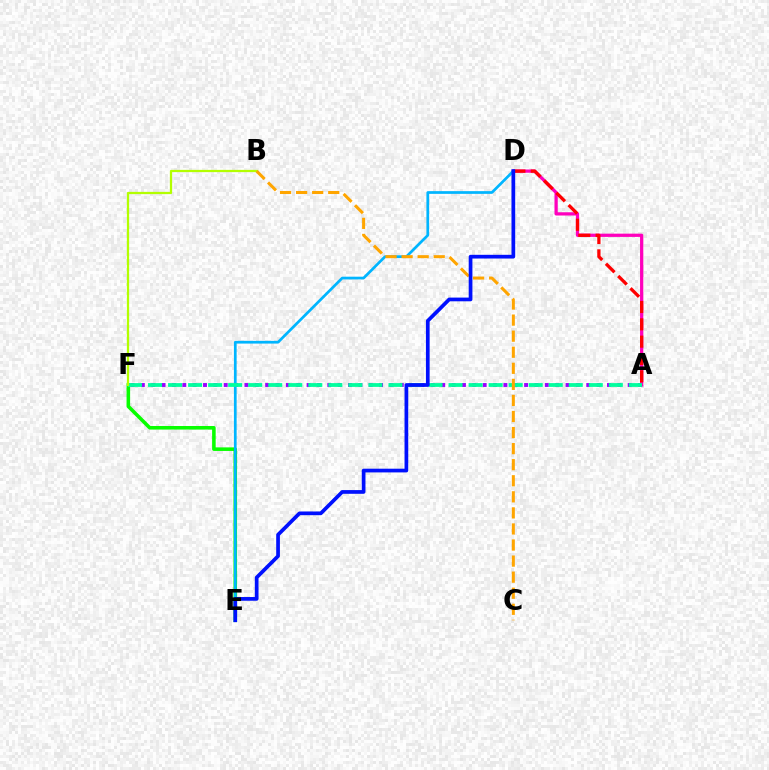{('A', 'D'): [{'color': '#ff00bd', 'line_style': 'solid', 'thickness': 2.34}, {'color': '#ff0000', 'line_style': 'dashed', 'thickness': 2.36}], ('A', 'F'): [{'color': '#9b00ff', 'line_style': 'dotted', 'thickness': 2.81}, {'color': '#00ff9d', 'line_style': 'dashed', 'thickness': 2.72}], ('E', 'F'): [{'color': '#08ff00', 'line_style': 'solid', 'thickness': 2.57}], ('D', 'E'): [{'color': '#00b5ff', 'line_style': 'solid', 'thickness': 1.96}, {'color': '#0010ff', 'line_style': 'solid', 'thickness': 2.67}], ('B', 'F'): [{'color': '#b3ff00', 'line_style': 'solid', 'thickness': 1.62}], ('B', 'C'): [{'color': '#ffa500', 'line_style': 'dashed', 'thickness': 2.18}]}